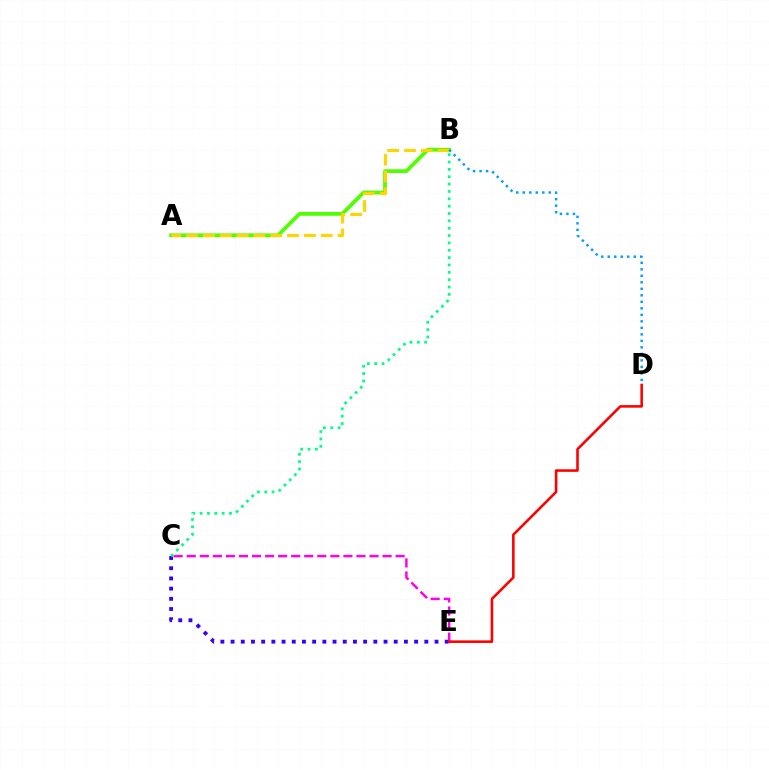{('A', 'B'): [{'color': '#4fff00', 'line_style': 'solid', 'thickness': 2.71}, {'color': '#ffd500', 'line_style': 'dashed', 'thickness': 2.29}], ('B', 'D'): [{'color': '#009eff', 'line_style': 'dotted', 'thickness': 1.77}], ('C', 'E'): [{'color': '#3700ff', 'line_style': 'dotted', 'thickness': 2.77}, {'color': '#ff00ed', 'line_style': 'dashed', 'thickness': 1.77}], ('B', 'C'): [{'color': '#00ff86', 'line_style': 'dotted', 'thickness': 2.0}], ('D', 'E'): [{'color': '#ff0000', 'line_style': 'solid', 'thickness': 1.85}]}